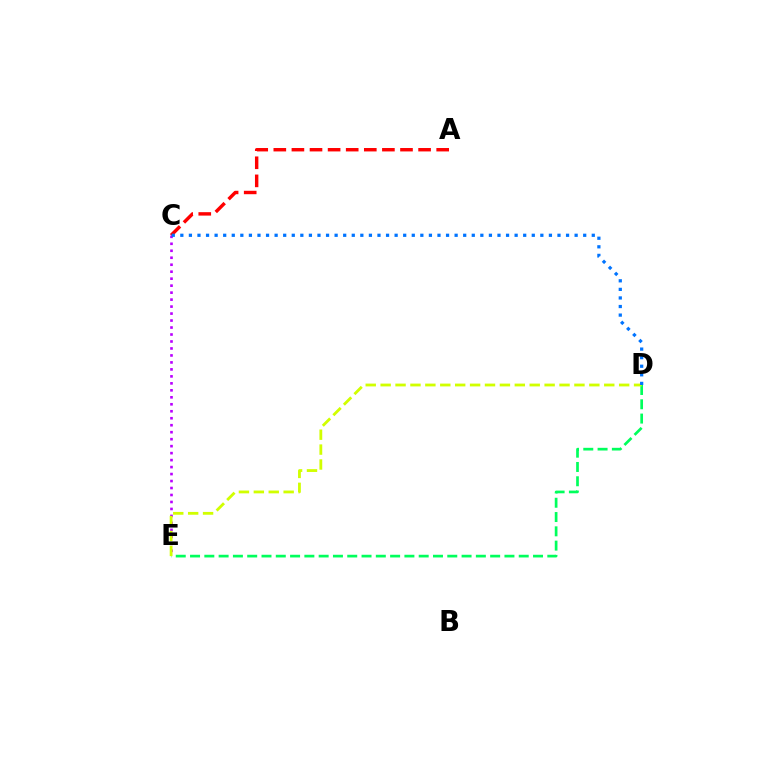{('A', 'C'): [{'color': '#ff0000', 'line_style': 'dashed', 'thickness': 2.46}], ('D', 'E'): [{'color': '#00ff5c', 'line_style': 'dashed', 'thickness': 1.94}, {'color': '#d1ff00', 'line_style': 'dashed', 'thickness': 2.03}], ('C', 'E'): [{'color': '#b900ff', 'line_style': 'dotted', 'thickness': 1.9}], ('C', 'D'): [{'color': '#0074ff', 'line_style': 'dotted', 'thickness': 2.33}]}